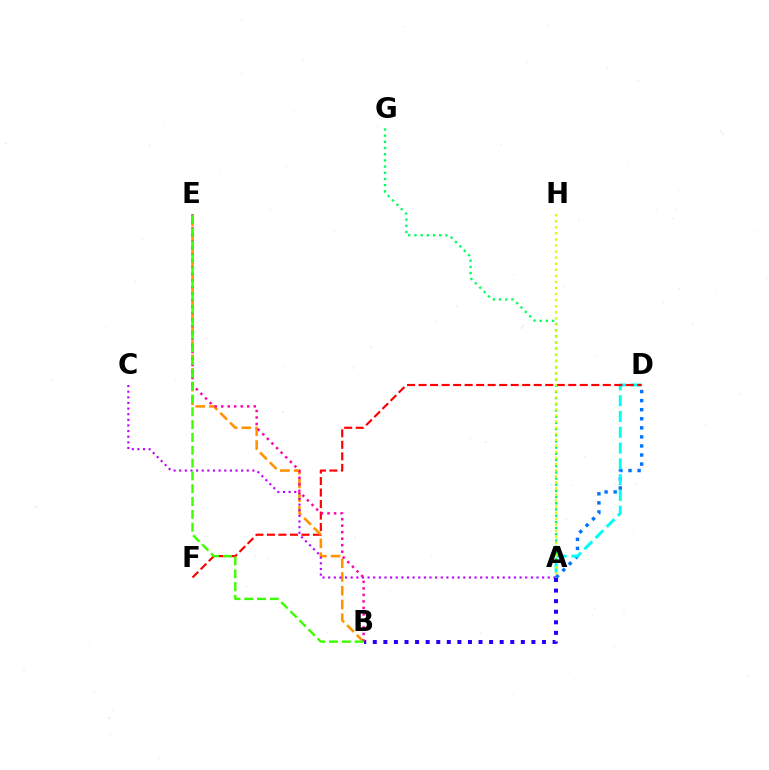{('A', 'G'): [{'color': '#00ff5c', 'line_style': 'dotted', 'thickness': 1.68}], ('A', 'D'): [{'color': '#0074ff', 'line_style': 'dotted', 'thickness': 2.46}, {'color': '#00fff6', 'line_style': 'dashed', 'thickness': 2.14}], ('D', 'F'): [{'color': '#ff0000', 'line_style': 'dashed', 'thickness': 1.56}], ('B', 'E'): [{'color': '#ff9400', 'line_style': 'dashed', 'thickness': 1.87}, {'color': '#ff00ac', 'line_style': 'dotted', 'thickness': 1.77}, {'color': '#3dff00', 'line_style': 'dashed', 'thickness': 1.74}], ('A', 'C'): [{'color': '#b900ff', 'line_style': 'dotted', 'thickness': 1.53}], ('A', 'B'): [{'color': '#2500ff', 'line_style': 'dotted', 'thickness': 2.87}], ('A', 'H'): [{'color': '#d1ff00', 'line_style': 'dotted', 'thickness': 1.65}]}